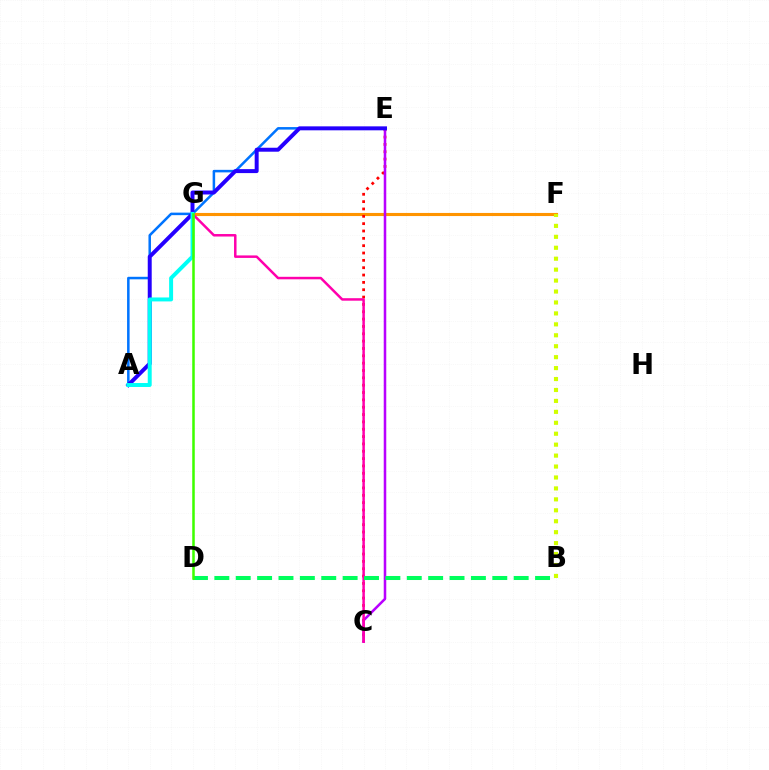{('F', 'G'): [{'color': '#ff9400', 'line_style': 'solid', 'thickness': 2.23}], ('C', 'E'): [{'color': '#ff0000', 'line_style': 'dotted', 'thickness': 1.99}, {'color': '#b900ff', 'line_style': 'solid', 'thickness': 1.83}], ('A', 'E'): [{'color': '#0074ff', 'line_style': 'solid', 'thickness': 1.82}, {'color': '#2500ff', 'line_style': 'solid', 'thickness': 2.85}], ('C', 'G'): [{'color': '#ff00ac', 'line_style': 'solid', 'thickness': 1.8}], ('B', 'D'): [{'color': '#00ff5c', 'line_style': 'dashed', 'thickness': 2.9}], ('A', 'G'): [{'color': '#00fff6', 'line_style': 'solid', 'thickness': 2.85}], ('B', 'F'): [{'color': '#d1ff00', 'line_style': 'dotted', 'thickness': 2.97}], ('D', 'G'): [{'color': '#3dff00', 'line_style': 'solid', 'thickness': 1.82}]}